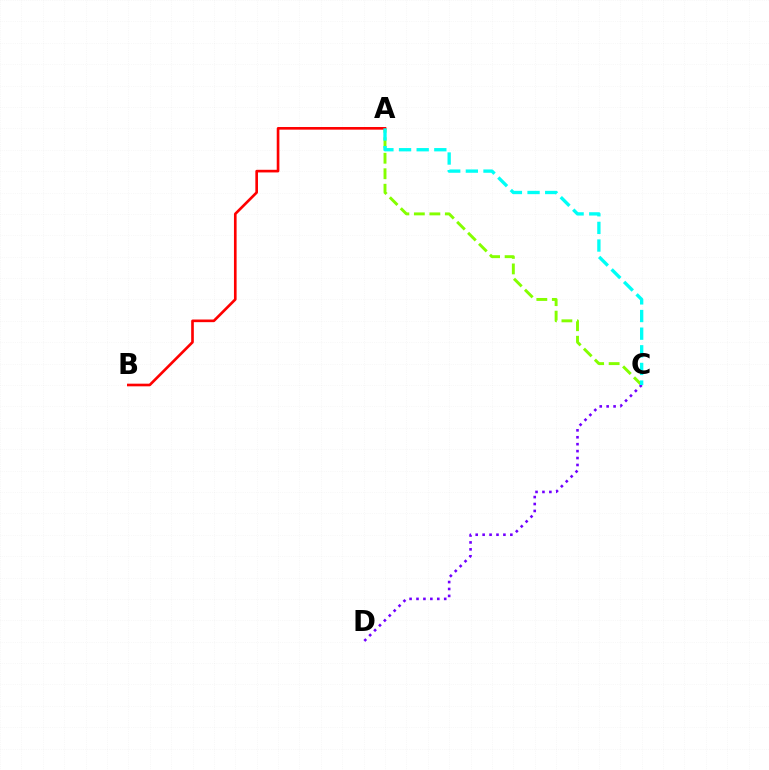{('A', 'C'): [{'color': '#84ff00', 'line_style': 'dashed', 'thickness': 2.1}, {'color': '#00fff6', 'line_style': 'dashed', 'thickness': 2.4}], ('C', 'D'): [{'color': '#7200ff', 'line_style': 'dotted', 'thickness': 1.88}], ('A', 'B'): [{'color': '#ff0000', 'line_style': 'solid', 'thickness': 1.91}]}